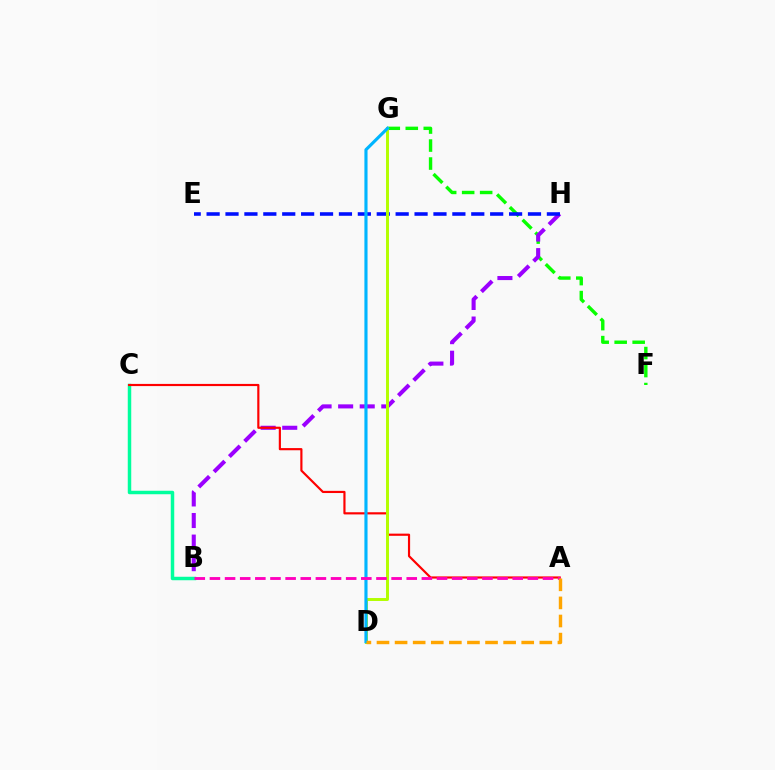{('B', 'C'): [{'color': '#00ff9d', 'line_style': 'solid', 'thickness': 2.5}], ('F', 'G'): [{'color': '#08ff00', 'line_style': 'dashed', 'thickness': 2.44}], ('B', 'H'): [{'color': '#9b00ff', 'line_style': 'dashed', 'thickness': 2.93}], ('E', 'H'): [{'color': '#0010ff', 'line_style': 'dashed', 'thickness': 2.57}], ('A', 'C'): [{'color': '#ff0000', 'line_style': 'solid', 'thickness': 1.56}], ('D', 'G'): [{'color': '#b3ff00', 'line_style': 'solid', 'thickness': 2.12}, {'color': '#00b5ff', 'line_style': 'solid', 'thickness': 2.26}], ('A', 'B'): [{'color': '#ff00bd', 'line_style': 'dashed', 'thickness': 2.06}], ('A', 'D'): [{'color': '#ffa500', 'line_style': 'dashed', 'thickness': 2.46}]}